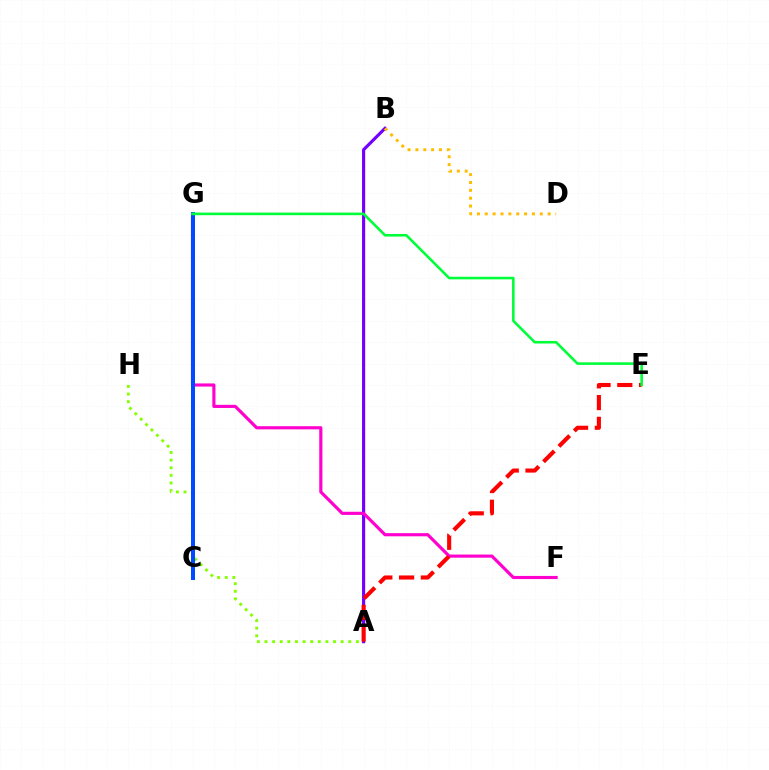{('A', 'B'): [{'color': '#7200ff', 'line_style': 'solid', 'thickness': 2.26}], ('F', 'G'): [{'color': '#ff00cf', 'line_style': 'solid', 'thickness': 2.27}], ('A', 'H'): [{'color': '#84ff00', 'line_style': 'dotted', 'thickness': 2.07}], ('A', 'E'): [{'color': '#ff0000', 'line_style': 'dashed', 'thickness': 2.96}], ('B', 'D'): [{'color': '#ffbd00', 'line_style': 'dotted', 'thickness': 2.13}], ('C', 'G'): [{'color': '#00fff6', 'line_style': 'dotted', 'thickness': 1.57}, {'color': '#004bff', 'line_style': 'solid', 'thickness': 2.88}], ('E', 'G'): [{'color': '#00ff39', 'line_style': 'solid', 'thickness': 1.87}]}